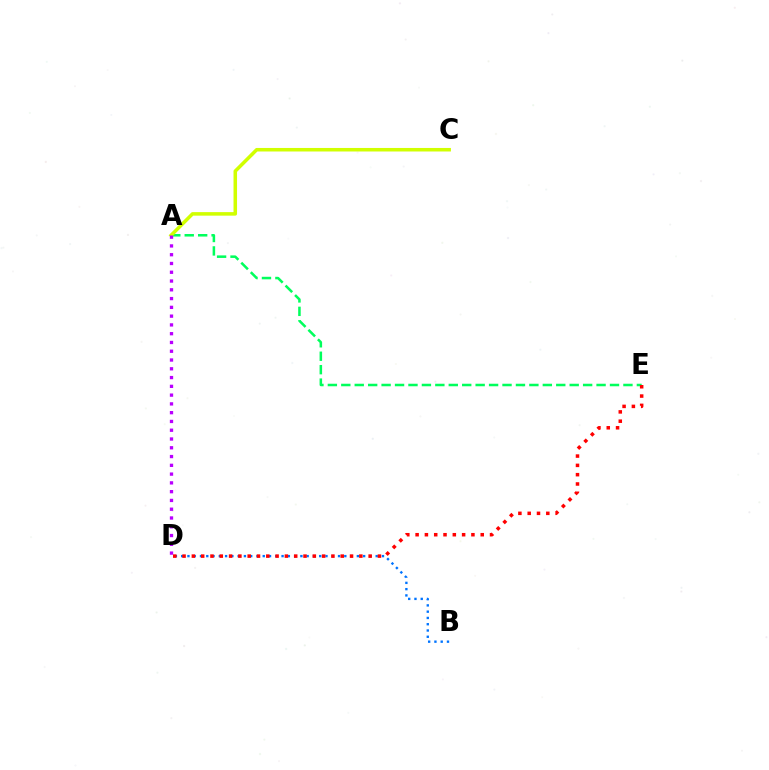{('A', 'E'): [{'color': '#00ff5c', 'line_style': 'dashed', 'thickness': 1.83}], ('A', 'C'): [{'color': '#d1ff00', 'line_style': 'solid', 'thickness': 2.54}], ('B', 'D'): [{'color': '#0074ff', 'line_style': 'dotted', 'thickness': 1.7}], ('A', 'D'): [{'color': '#b900ff', 'line_style': 'dotted', 'thickness': 2.38}], ('D', 'E'): [{'color': '#ff0000', 'line_style': 'dotted', 'thickness': 2.53}]}